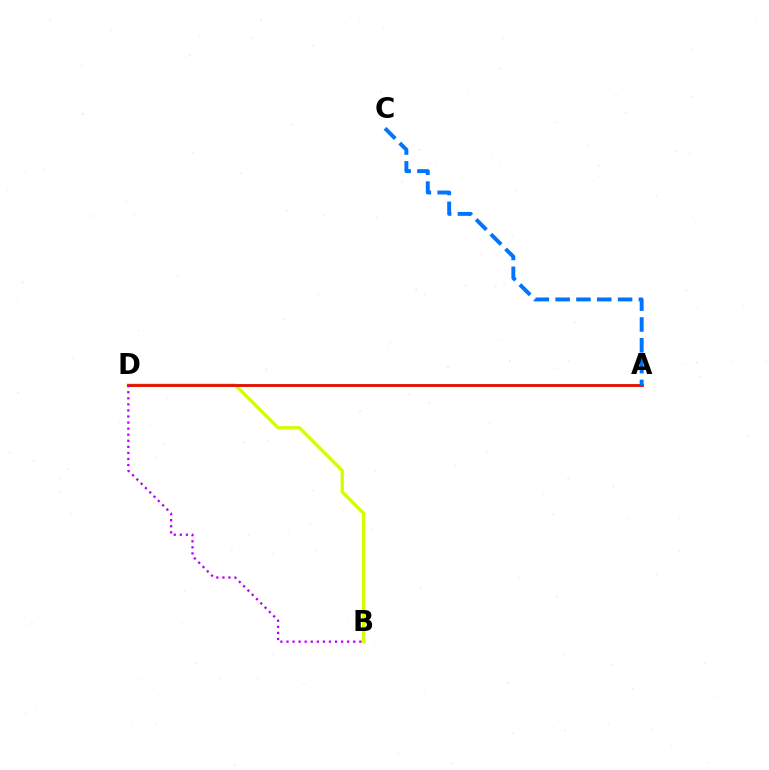{('B', 'D'): [{'color': '#d1ff00', 'line_style': 'solid', 'thickness': 2.38}, {'color': '#b900ff', 'line_style': 'dotted', 'thickness': 1.65}], ('A', 'D'): [{'color': '#00ff5c', 'line_style': 'solid', 'thickness': 1.86}, {'color': '#ff0000', 'line_style': 'solid', 'thickness': 1.96}], ('A', 'C'): [{'color': '#0074ff', 'line_style': 'dashed', 'thickness': 2.83}]}